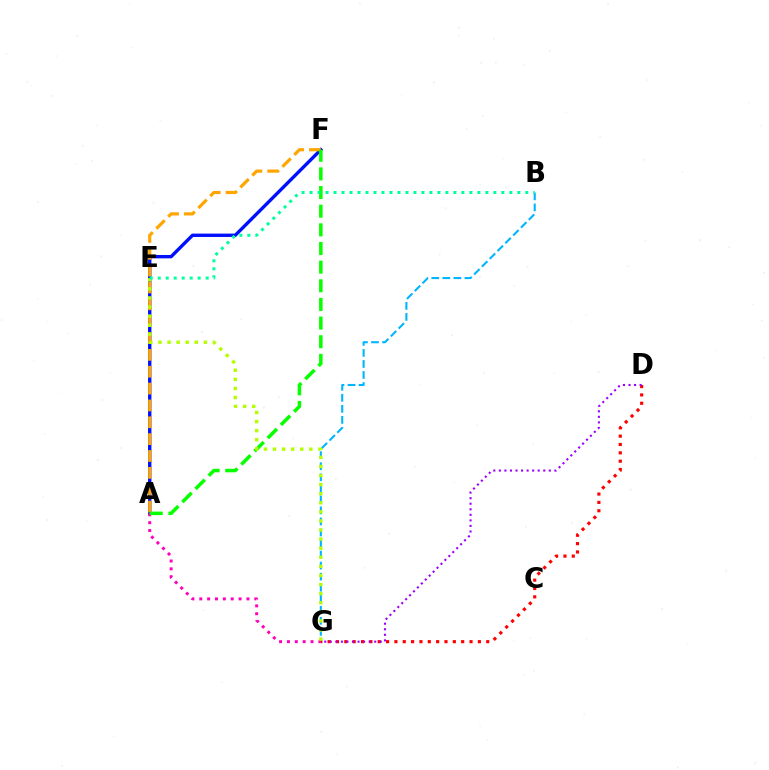{('B', 'G'): [{'color': '#00b5ff', 'line_style': 'dashed', 'thickness': 1.5}], ('A', 'F'): [{'color': '#0010ff', 'line_style': 'solid', 'thickness': 2.42}, {'color': '#ffa500', 'line_style': 'dashed', 'thickness': 2.29}, {'color': '#08ff00', 'line_style': 'dashed', 'thickness': 2.53}], ('A', 'G'): [{'color': '#ff00bd', 'line_style': 'dotted', 'thickness': 2.14}], ('D', 'G'): [{'color': '#ff0000', 'line_style': 'dotted', 'thickness': 2.27}, {'color': '#9b00ff', 'line_style': 'dotted', 'thickness': 1.51}], ('E', 'G'): [{'color': '#b3ff00', 'line_style': 'dotted', 'thickness': 2.47}], ('B', 'E'): [{'color': '#00ff9d', 'line_style': 'dotted', 'thickness': 2.17}]}